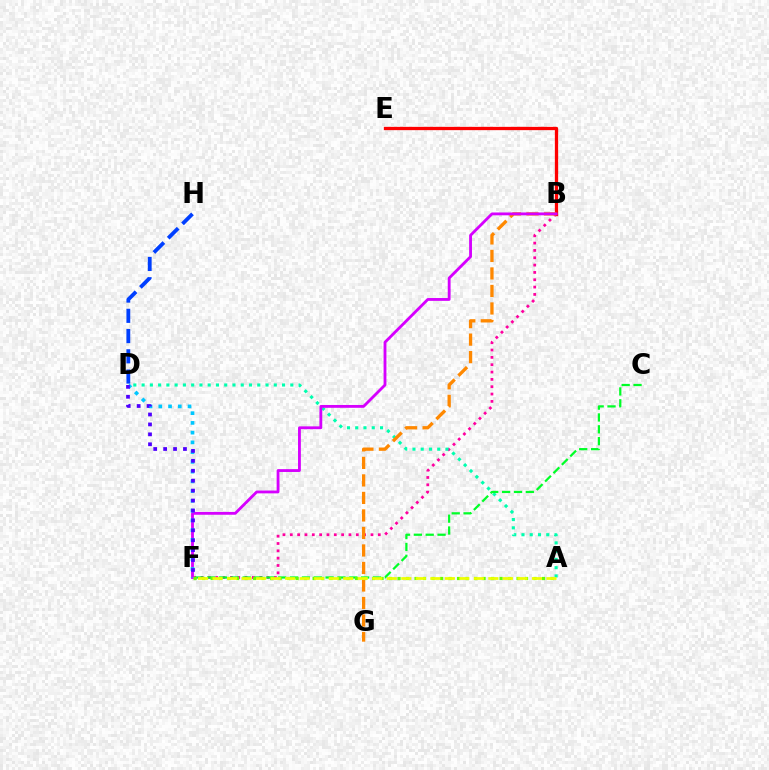{('D', 'H'): [{'color': '#003fff', 'line_style': 'dashed', 'thickness': 2.75}], ('B', 'F'): [{'color': '#ff00a0', 'line_style': 'dotted', 'thickness': 1.99}, {'color': '#d600ff', 'line_style': 'solid', 'thickness': 2.04}], ('A', 'D'): [{'color': '#00ffaf', 'line_style': 'dotted', 'thickness': 2.24}], ('B', 'E'): [{'color': '#ff0000', 'line_style': 'solid', 'thickness': 2.37}], ('C', 'F'): [{'color': '#00ff27', 'line_style': 'dashed', 'thickness': 1.61}], ('B', 'G'): [{'color': '#ff8800', 'line_style': 'dashed', 'thickness': 2.38}], ('D', 'F'): [{'color': '#00c7ff', 'line_style': 'dotted', 'thickness': 2.65}, {'color': '#4f00ff', 'line_style': 'dotted', 'thickness': 2.7}], ('A', 'F'): [{'color': '#66ff00', 'line_style': 'dotted', 'thickness': 2.31}, {'color': '#eeff00', 'line_style': 'dashed', 'thickness': 1.97}]}